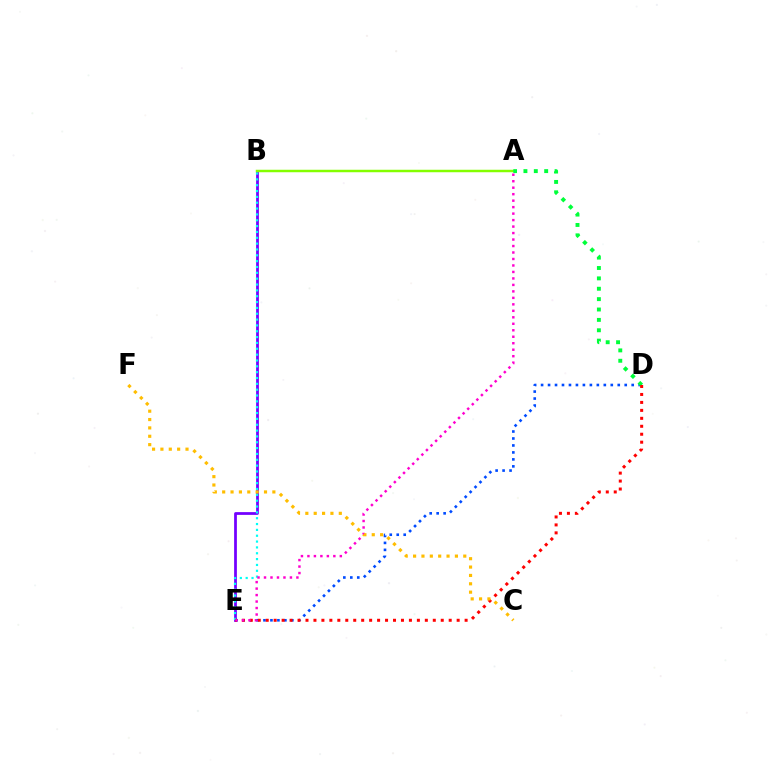{('B', 'E'): [{'color': '#7200ff', 'line_style': 'solid', 'thickness': 1.99}, {'color': '#00fff6', 'line_style': 'dotted', 'thickness': 1.59}], ('A', 'B'): [{'color': '#84ff00', 'line_style': 'solid', 'thickness': 1.78}], ('D', 'E'): [{'color': '#004bff', 'line_style': 'dotted', 'thickness': 1.89}, {'color': '#ff0000', 'line_style': 'dotted', 'thickness': 2.16}], ('A', 'D'): [{'color': '#00ff39', 'line_style': 'dotted', 'thickness': 2.82}], ('A', 'E'): [{'color': '#ff00cf', 'line_style': 'dotted', 'thickness': 1.76}], ('C', 'F'): [{'color': '#ffbd00', 'line_style': 'dotted', 'thickness': 2.27}]}